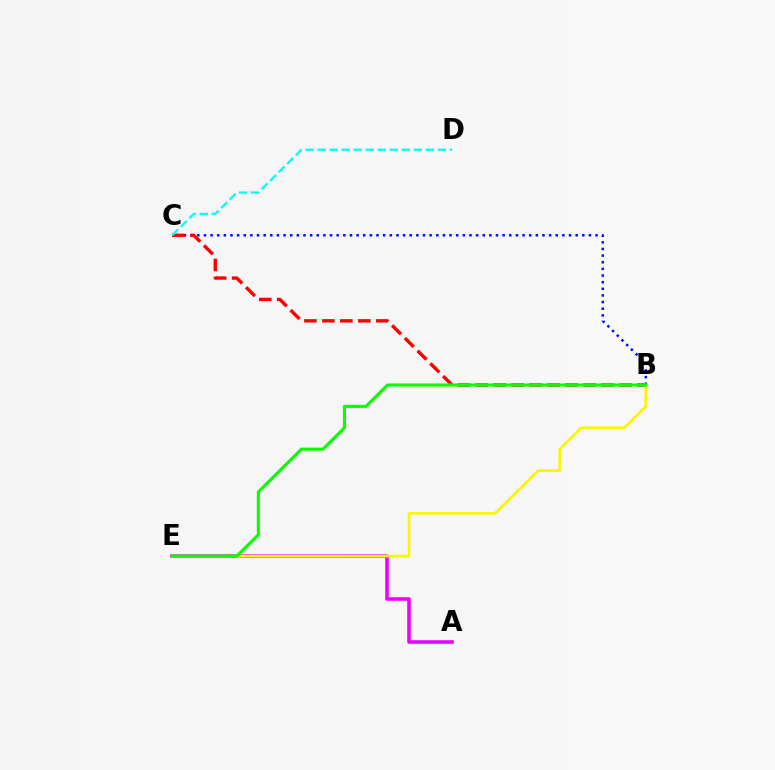{('B', 'C'): [{'color': '#0010ff', 'line_style': 'dotted', 'thickness': 1.8}, {'color': '#ff0000', 'line_style': 'dashed', 'thickness': 2.44}], ('A', 'E'): [{'color': '#ee00ff', 'line_style': 'solid', 'thickness': 2.57}], ('C', 'D'): [{'color': '#00fff6', 'line_style': 'dashed', 'thickness': 1.63}], ('B', 'E'): [{'color': '#fcf500', 'line_style': 'solid', 'thickness': 1.95}, {'color': '#08ff00', 'line_style': 'solid', 'thickness': 2.22}]}